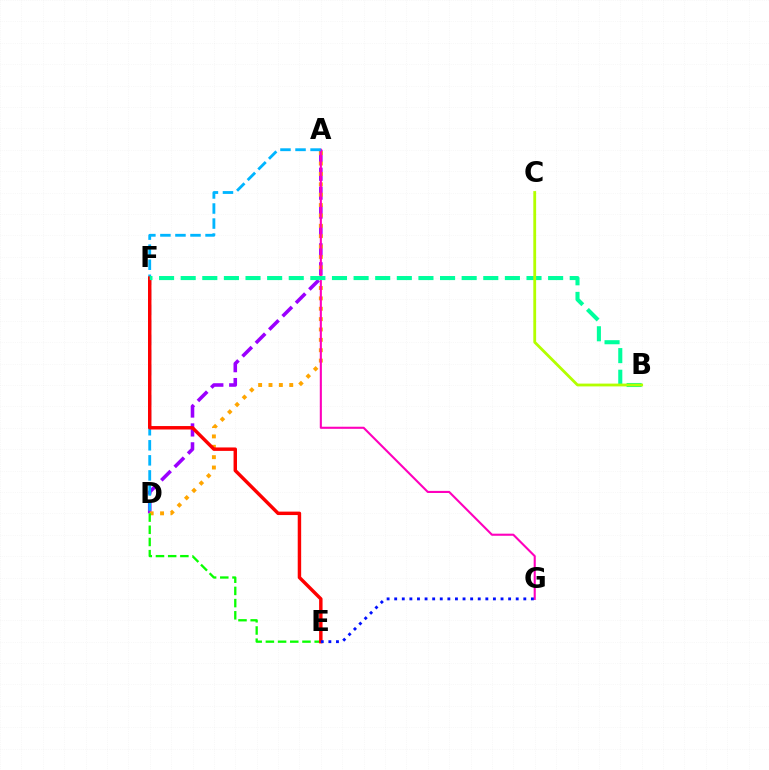{('A', 'D'): [{'color': '#9b00ff', 'line_style': 'dashed', 'thickness': 2.57}, {'color': '#ffa500', 'line_style': 'dotted', 'thickness': 2.82}, {'color': '#00b5ff', 'line_style': 'dashed', 'thickness': 2.04}], ('D', 'E'): [{'color': '#08ff00', 'line_style': 'dashed', 'thickness': 1.66}], ('A', 'G'): [{'color': '#ff00bd', 'line_style': 'solid', 'thickness': 1.51}], ('E', 'F'): [{'color': '#ff0000', 'line_style': 'solid', 'thickness': 2.48}], ('B', 'F'): [{'color': '#00ff9d', 'line_style': 'dashed', 'thickness': 2.94}], ('E', 'G'): [{'color': '#0010ff', 'line_style': 'dotted', 'thickness': 2.06}], ('B', 'C'): [{'color': '#b3ff00', 'line_style': 'solid', 'thickness': 2.02}]}